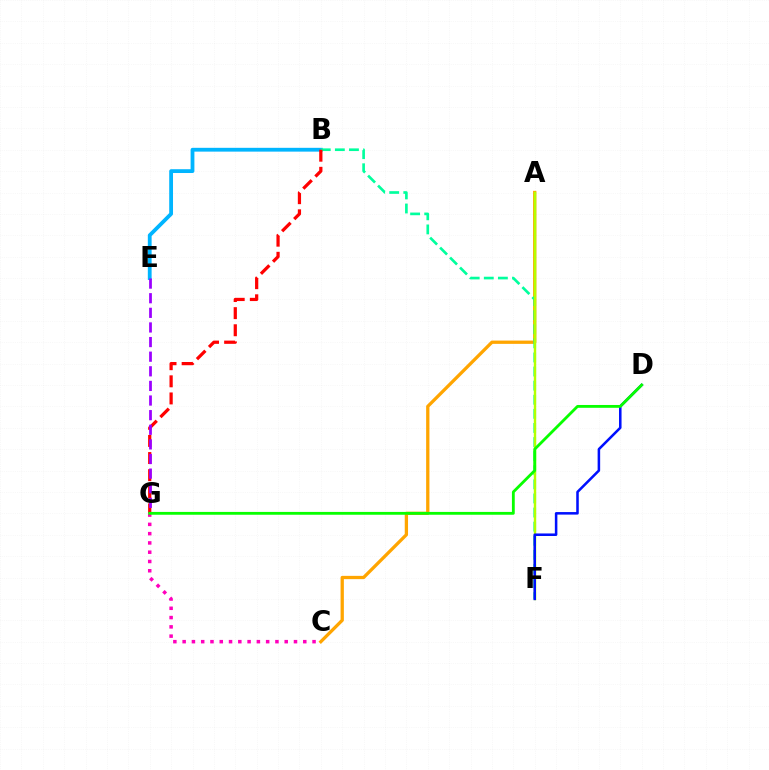{('B', 'E'): [{'color': '#00b5ff', 'line_style': 'solid', 'thickness': 2.74}], ('C', 'G'): [{'color': '#ff00bd', 'line_style': 'dotted', 'thickness': 2.52}], ('A', 'C'): [{'color': '#ffa500', 'line_style': 'solid', 'thickness': 2.37}], ('B', 'F'): [{'color': '#00ff9d', 'line_style': 'dashed', 'thickness': 1.92}], ('A', 'F'): [{'color': '#b3ff00', 'line_style': 'solid', 'thickness': 1.74}], ('D', 'F'): [{'color': '#0010ff', 'line_style': 'solid', 'thickness': 1.83}], ('B', 'G'): [{'color': '#ff0000', 'line_style': 'dashed', 'thickness': 2.33}], ('E', 'G'): [{'color': '#9b00ff', 'line_style': 'dashed', 'thickness': 1.99}], ('D', 'G'): [{'color': '#08ff00', 'line_style': 'solid', 'thickness': 2.03}]}